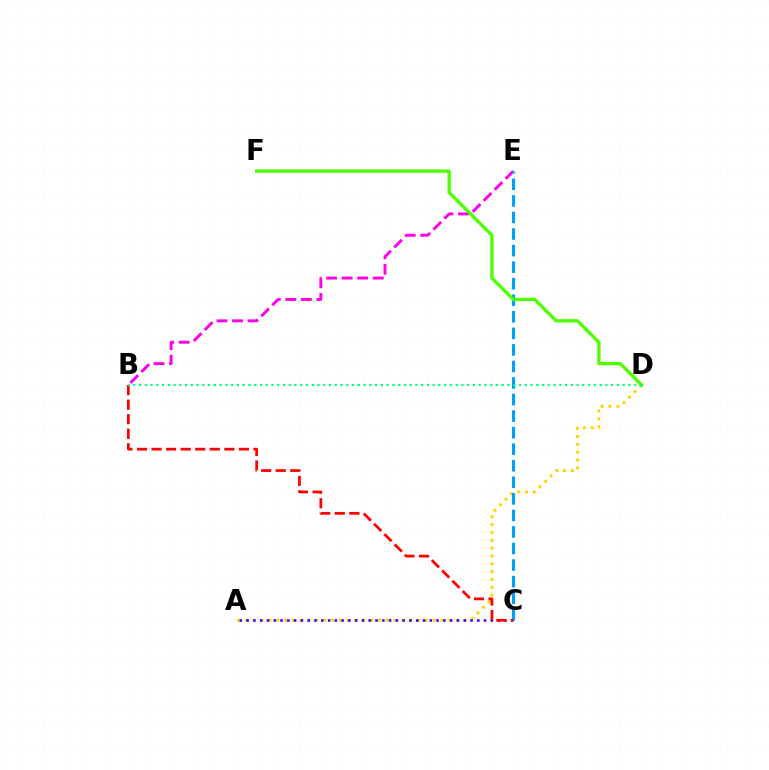{('A', 'D'): [{'color': '#ffd500', 'line_style': 'dotted', 'thickness': 2.13}], ('B', 'E'): [{'color': '#ff00ed', 'line_style': 'dashed', 'thickness': 2.11}], ('A', 'C'): [{'color': '#3700ff', 'line_style': 'dotted', 'thickness': 1.84}], ('C', 'E'): [{'color': '#009eff', 'line_style': 'dashed', 'thickness': 2.25}], ('B', 'C'): [{'color': '#ff0000', 'line_style': 'dashed', 'thickness': 1.98}], ('D', 'F'): [{'color': '#4fff00', 'line_style': 'solid', 'thickness': 2.39}], ('B', 'D'): [{'color': '#00ff86', 'line_style': 'dotted', 'thickness': 1.56}]}